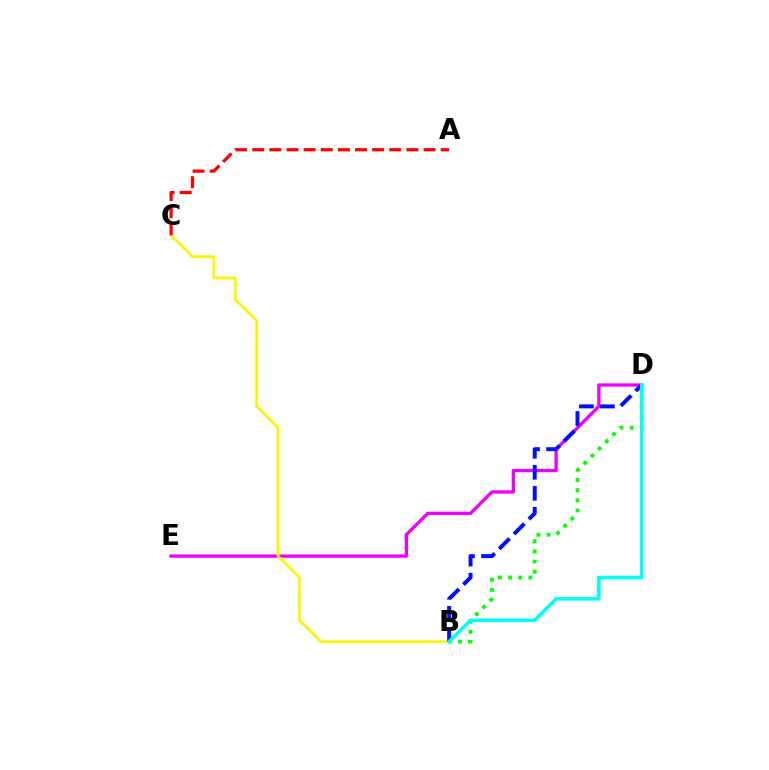{('D', 'E'): [{'color': '#ee00ff', 'line_style': 'solid', 'thickness': 2.37}], ('B', 'D'): [{'color': '#08ff00', 'line_style': 'dotted', 'thickness': 2.76}, {'color': '#0010ff', 'line_style': 'dashed', 'thickness': 2.85}, {'color': '#00fff6', 'line_style': 'solid', 'thickness': 2.55}], ('B', 'C'): [{'color': '#fcf500', 'line_style': 'solid', 'thickness': 1.98}], ('A', 'C'): [{'color': '#ff0000', 'line_style': 'dashed', 'thickness': 2.33}]}